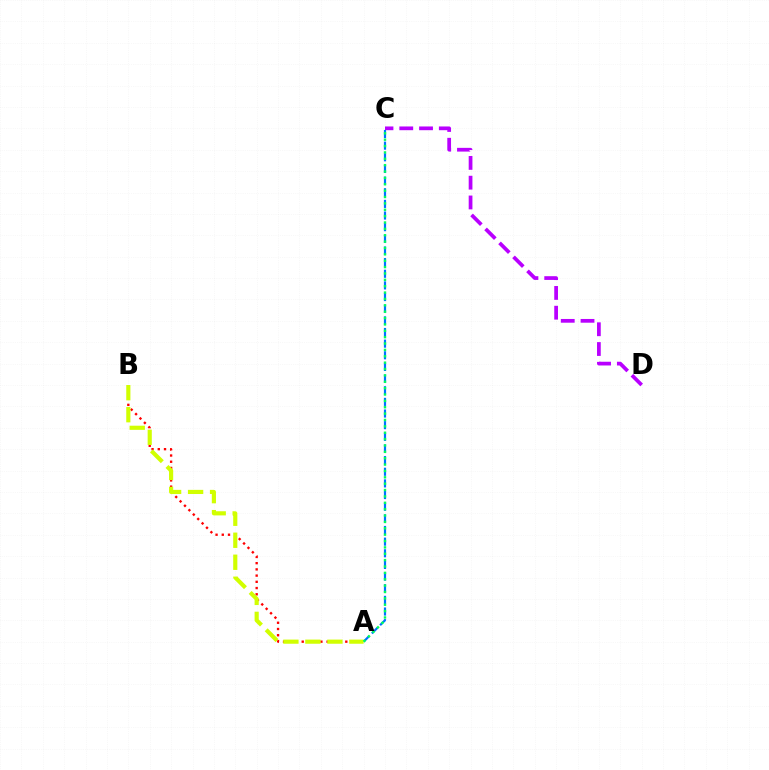{('A', 'B'): [{'color': '#ff0000', 'line_style': 'dotted', 'thickness': 1.69}, {'color': '#d1ff00', 'line_style': 'dashed', 'thickness': 2.99}], ('C', 'D'): [{'color': '#b900ff', 'line_style': 'dashed', 'thickness': 2.69}], ('A', 'C'): [{'color': '#0074ff', 'line_style': 'dashed', 'thickness': 1.58}, {'color': '#00ff5c', 'line_style': 'dotted', 'thickness': 1.73}]}